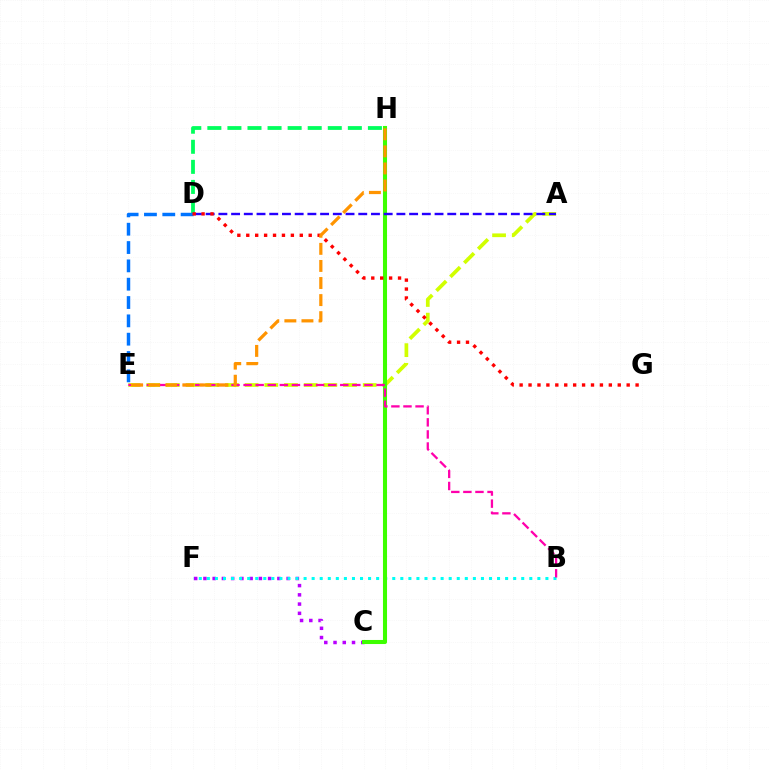{('A', 'E'): [{'color': '#d1ff00', 'line_style': 'dashed', 'thickness': 2.67}], ('D', 'H'): [{'color': '#00ff5c', 'line_style': 'dashed', 'thickness': 2.73}], ('C', 'F'): [{'color': '#b900ff', 'line_style': 'dotted', 'thickness': 2.51}], ('B', 'F'): [{'color': '#00fff6', 'line_style': 'dotted', 'thickness': 2.19}], ('C', 'H'): [{'color': '#3dff00', 'line_style': 'solid', 'thickness': 2.93}], ('B', 'E'): [{'color': '#ff00ac', 'line_style': 'dashed', 'thickness': 1.64}], ('D', 'E'): [{'color': '#0074ff', 'line_style': 'dashed', 'thickness': 2.49}], ('A', 'D'): [{'color': '#2500ff', 'line_style': 'dashed', 'thickness': 1.73}], ('D', 'G'): [{'color': '#ff0000', 'line_style': 'dotted', 'thickness': 2.42}], ('E', 'H'): [{'color': '#ff9400', 'line_style': 'dashed', 'thickness': 2.32}]}